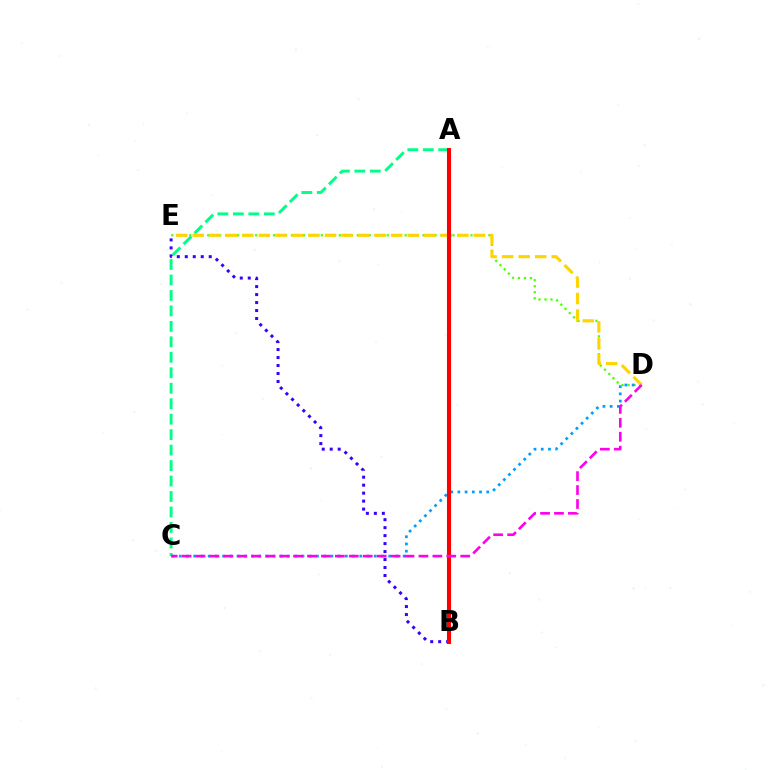{('D', 'E'): [{'color': '#4fff00', 'line_style': 'dotted', 'thickness': 1.63}, {'color': '#ffd500', 'line_style': 'dashed', 'thickness': 2.25}], ('B', 'E'): [{'color': '#3700ff', 'line_style': 'dotted', 'thickness': 2.17}], ('C', 'D'): [{'color': '#009eff', 'line_style': 'dotted', 'thickness': 1.96}, {'color': '#ff00ed', 'line_style': 'dashed', 'thickness': 1.89}], ('A', 'C'): [{'color': '#00ff86', 'line_style': 'dashed', 'thickness': 2.1}], ('A', 'B'): [{'color': '#ff0000', 'line_style': 'solid', 'thickness': 2.94}]}